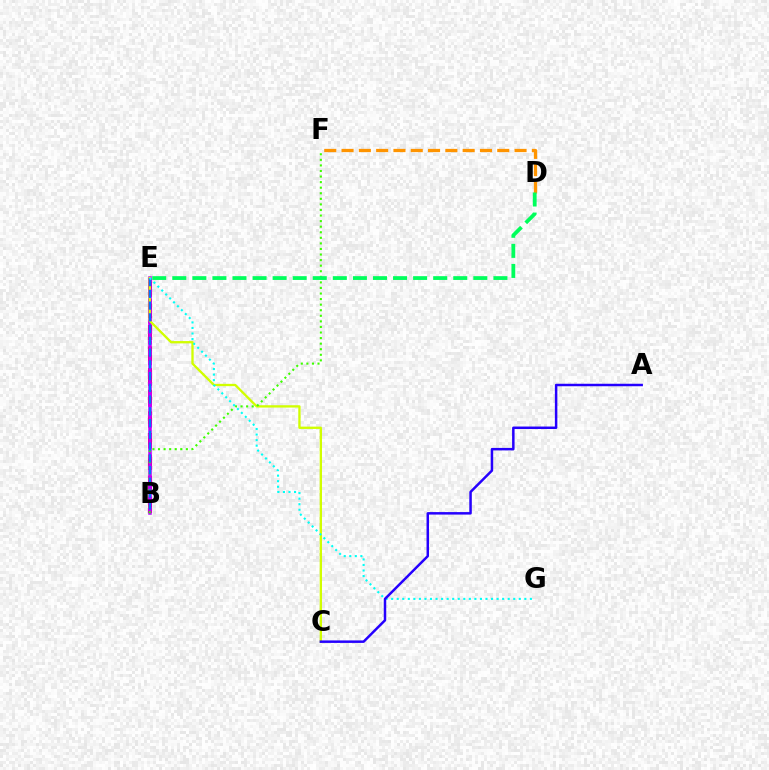{('B', 'E'): [{'color': '#ff0000', 'line_style': 'dashed', 'thickness': 2.94}, {'color': '#ff00ac', 'line_style': 'dotted', 'thickness': 2.83}, {'color': '#b900ff', 'line_style': 'solid', 'thickness': 2.52}, {'color': '#0074ff', 'line_style': 'dashed', 'thickness': 1.6}], ('C', 'E'): [{'color': '#d1ff00', 'line_style': 'solid', 'thickness': 1.67}], ('B', 'F'): [{'color': '#3dff00', 'line_style': 'dotted', 'thickness': 1.51}], ('D', 'F'): [{'color': '#ff9400', 'line_style': 'dashed', 'thickness': 2.35}], ('D', 'E'): [{'color': '#00ff5c', 'line_style': 'dashed', 'thickness': 2.73}], ('E', 'G'): [{'color': '#00fff6', 'line_style': 'dotted', 'thickness': 1.51}], ('A', 'C'): [{'color': '#2500ff', 'line_style': 'solid', 'thickness': 1.79}]}